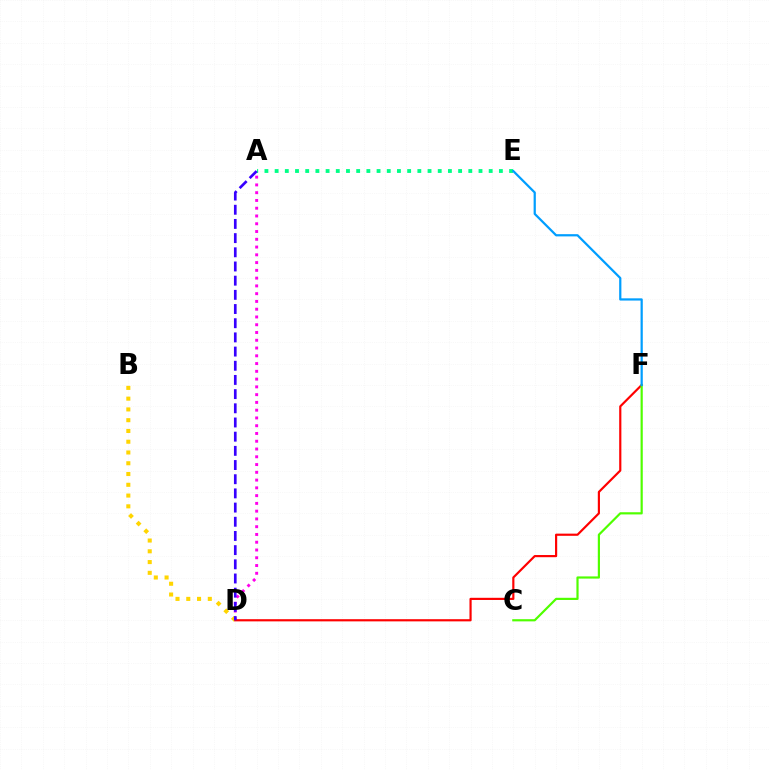{('A', 'D'): [{'color': '#ff00ed', 'line_style': 'dotted', 'thickness': 2.11}, {'color': '#3700ff', 'line_style': 'dashed', 'thickness': 1.93}], ('B', 'D'): [{'color': '#ffd500', 'line_style': 'dotted', 'thickness': 2.93}], ('D', 'F'): [{'color': '#ff0000', 'line_style': 'solid', 'thickness': 1.57}], ('C', 'F'): [{'color': '#4fff00', 'line_style': 'solid', 'thickness': 1.58}], ('A', 'E'): [{'color': '#00ff86', 'line_style': 'dotted', 'thickness': 2.77}], ('E', 'F'): [{'color': '#009eff', 'line_style': 'solid', 'thickness': 1.6}]}